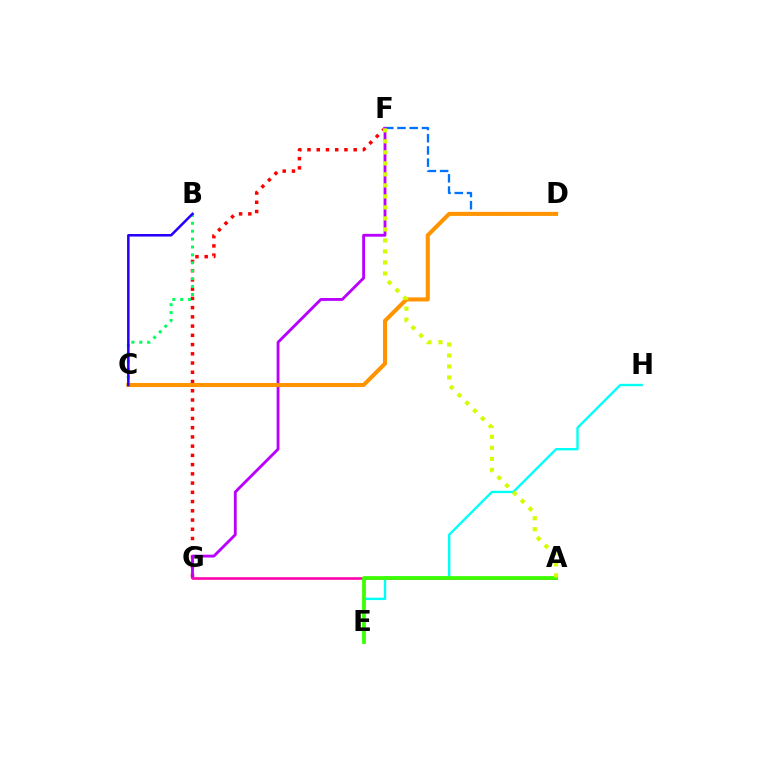{('D', 'F'): [{'color': '#0074ff', 'line_style': 'dashed', 'thickness': 1.66}], ('F', 'G'): [{'color': '#ff0000', 'line_style': 'dotted', 'thickness': 2.51}, {'color': '#b900ff', 'line_style': 'solid', 'thickness': 2.05}], ('C', 'D'): [{'color': '#ff9400', 'line_style': 'solid', 'thickness': 2.93}], ('B', 'C'): [{'color': '#00ff5c', 'line_style': 'dotted', 'thickness': 2.15}, {'color': '#2500ff', 'line_style': 'solid', 'thickness': 1.82}], ('A', 'G'): [{'color': '#ff00ac', 'line_style': 'solid', 'thickness': 1.87}], ('E', 'H'): [{'color': '#00fff6', 'line_style': 'solid', 'thickness': 1.71}], ('A', 'E'): [{'color': '#3dff00', 'line_style': 'solid', 'thickness': 2.71}], ('A', 'F'): [{'color': '#d1ff00', 'line_style': 'dotted', 'thickness': 2.99}]}